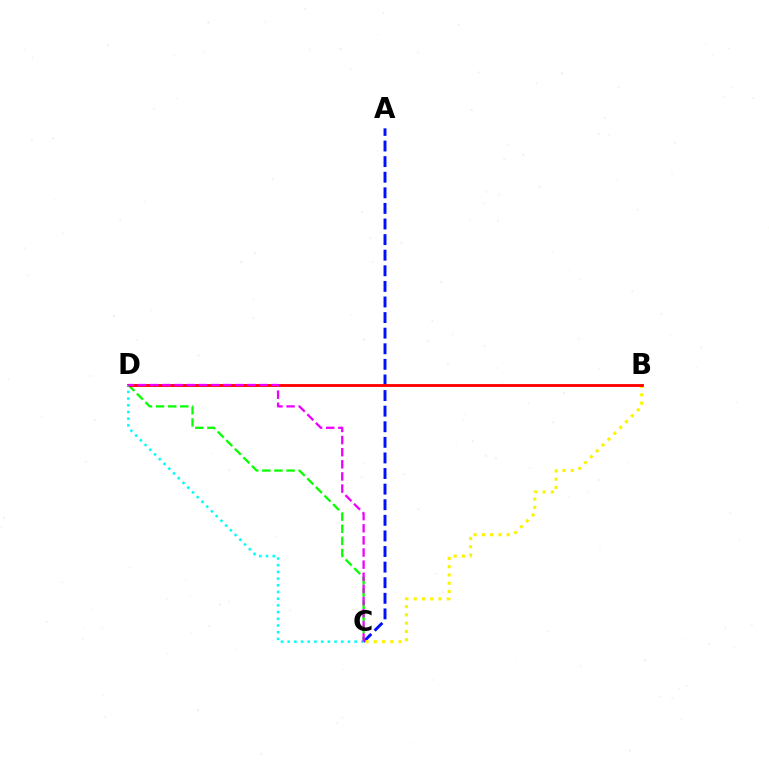{('C', 'D'): [{'color': '#08ff00', 'line_style': 'dashed', 'thickness': 1.65}, {'color': '#00fff6', 'line_style': 'dotted', 'thickness': 1.82}, {'color': '#ee00ff', 'line_style': 'dashed', 'thickness': 1.65}], ('A', 'C'): [{'color': '#0010ff', 'line_style': 'dashed', 'thickness': 2.12}], ('B', 'C'): [{'color': '#fcf500', 'line_style': 'dotted', 'thickness': 2.25}], ('B', 'D'): [{'color': '#ff0000', 'line_style': 'solid', 'thickness': 2.05}]}